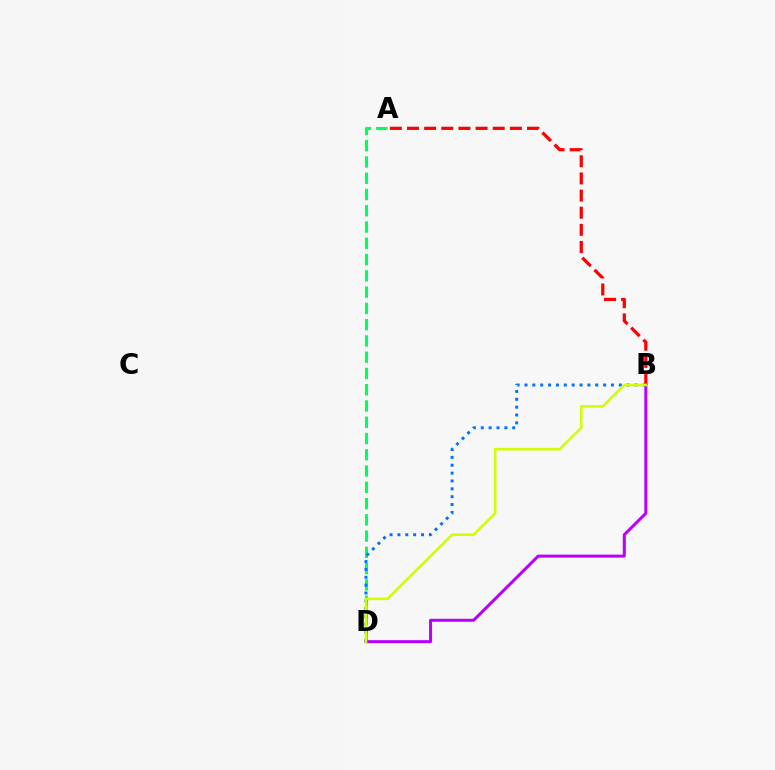{('A', 'D'): [{'color': '#00ff5c', 'line_style': 'dashed', 'thickness': 2.21}], ('B', 'D'): [{'color': '#0074ff', 'line_style': 'dotted', 'thickness': 2.14}, {'color': '#b900ff', 'line_style': 'solid', 'thickness': 2.17}, {'color': '#d1ff00', 'line_style': 'solid', 'thickness': 1.86}], ('A', 'B'): [{'color': '#ff0000', 'line_style': 'dashed', 'thickness': 2.33}]}